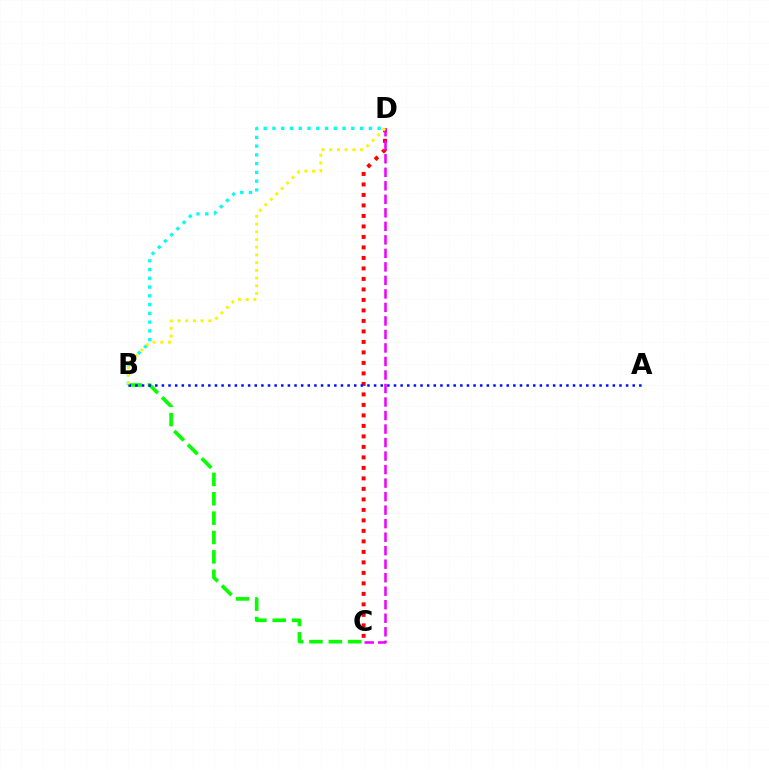{('C', 'D'): [{'color': '#ff0000', 'line_style': 'dotted', 'thickness': 2.85}, {'color': '#ee00ff', 'line_style': 'dashed', 'thickness': 1.84}], ('B', 'D'): [{'color': '#00fff6', 'line_style': 'dotted', 'thickness': 2.38}, {'color': '#fcf500', 'line_style': 'dotted', 'thickness': 2.09}], ('B', 'C'): [{'color': '#08ff00', 'line_style': 'dashed', 'thickness': 2.63}], ('A', 'B'): [{'color': '#0010ff', 'line_style': 'dotted', 'thickness': 1.8}]}